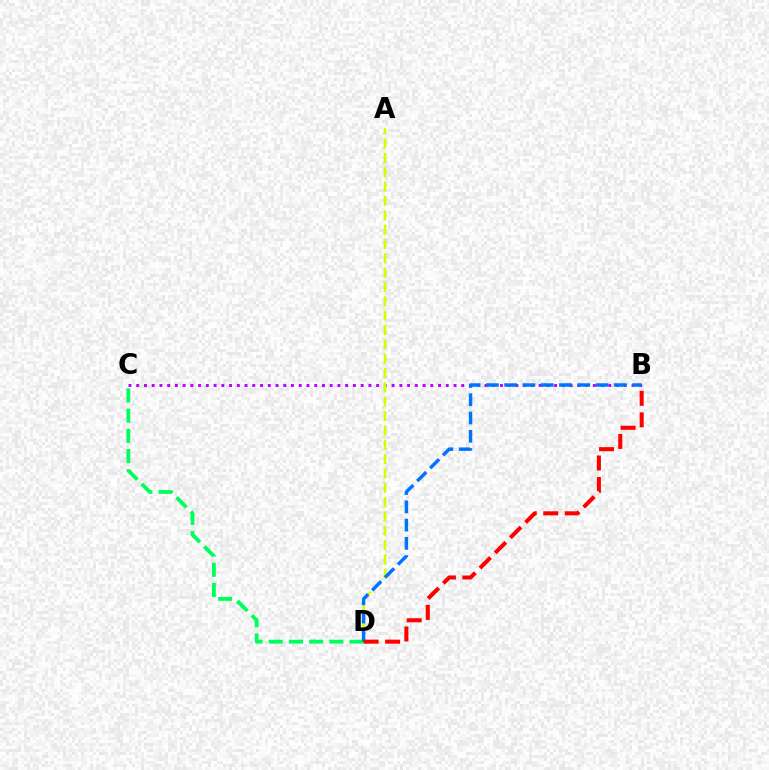{('B', 'C'): [{'color': '#b900ff', 'line_style': 'dotted', 'thickness': 2.1}], ('A', 'D'): [{'color': '#d1ff00', 'line_style': 'dashed', 'thickness': 1.95}], ('C', 'D'): [{'color': '#00ff5c', 'line_style': 'dashed', 'thickness': 2.74}], ('B', 'D'): [{'color': '#0074ff', 'line_style': 'dashed', 'thickness': 2.48}, {'color': '#ff0000', 'line_style': 'dashed', 'thickness': 2.92}]}